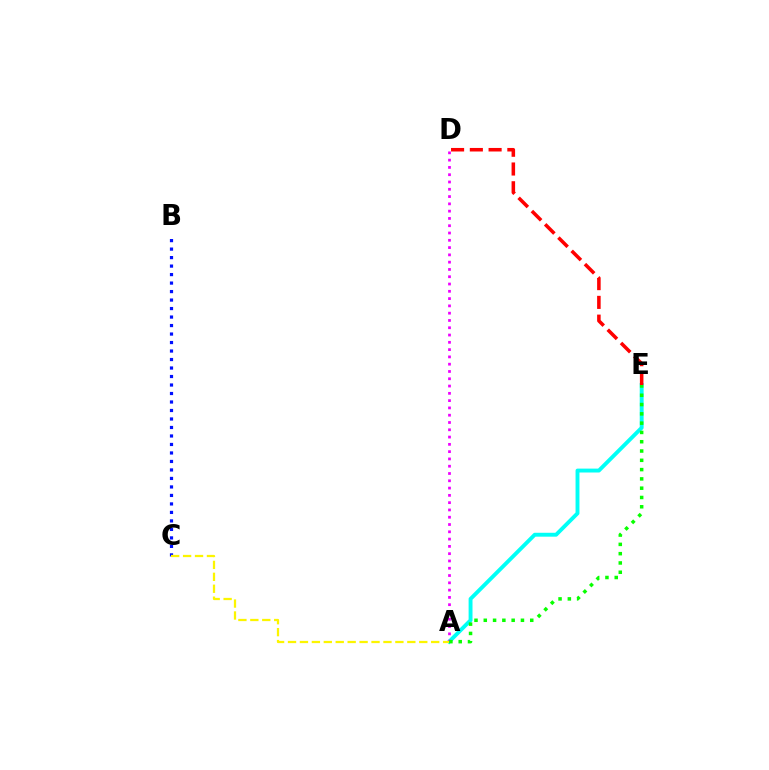{('A', 'E'): [{'color': '#00fff6', 'line_style': 'solid', 'thickness': 2.81}, {'color': '#08ff00', 'line_style': 'dotted', 'thickness': 2.52}], ('A', 'D'): [{'color': '#ee00ff', 'line_style': 'dotted', 'thickness': 1.98}], ('D', 'E'): [{'color': '#ff0000', 'line_style': 'dashed', 'thickness': 2.55}], ('B', 'C'): [{'color': '#0010ff', 'line_style': 'dotted', 'thickness': 2.31}], ('A', 'C'): [{'color': '#fcf500', 'line_style': 'dashed', 'thickness': 1.62}]}